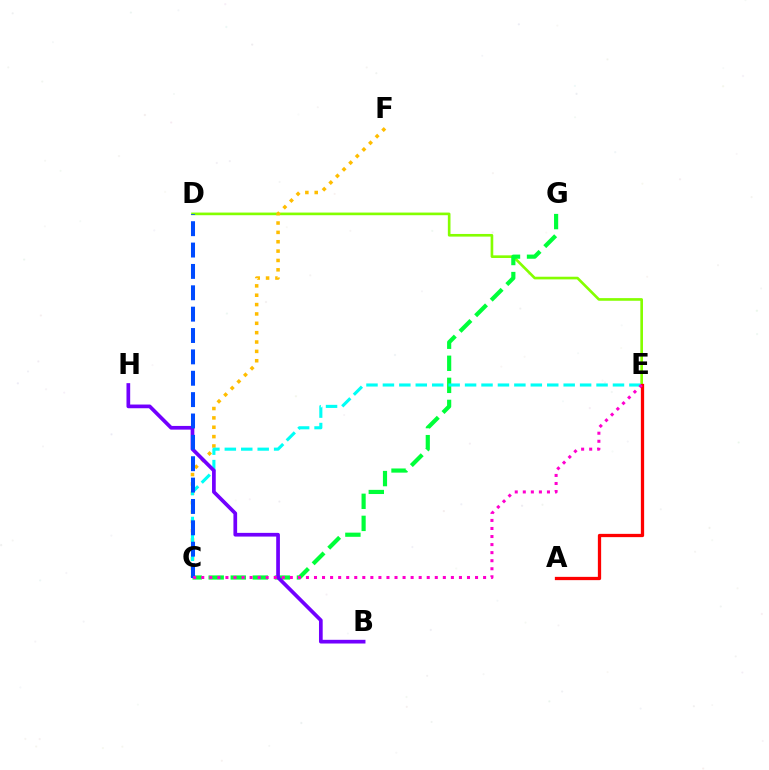{('D', 'E'): [{'color': '#84ff00', 'line_style': 'solid', 'thickness': 1.9}], ('C', 'F'): [{'color': '#ffbd00', 'line_style': 'dotted', 'thickness': 2.54}], ('C', 'G'): [{'color': '#00ff39', 'line_style': 'dashed', 'thickness': 3.0}], ('C', 'E'): [{'color': '#00fff6', 'line_style': 'dashed', 'thickness': 2.23}, {'color': '#ff00cf', 'line_style': 'dotted', 'thickness': 2.19}], ('B', 'H'): [{'color': '#7200ff', 'line_style': 'solid', 'thickness': 2.66}], ('C', 'D'): [{'color': '#004bff', 'line_style': 'dashed', 'thickness': 2.9}], ('A', 'E'): [{'color': '#ff0000', 'line_style': 'solid', 'thickness': 2.36}]}